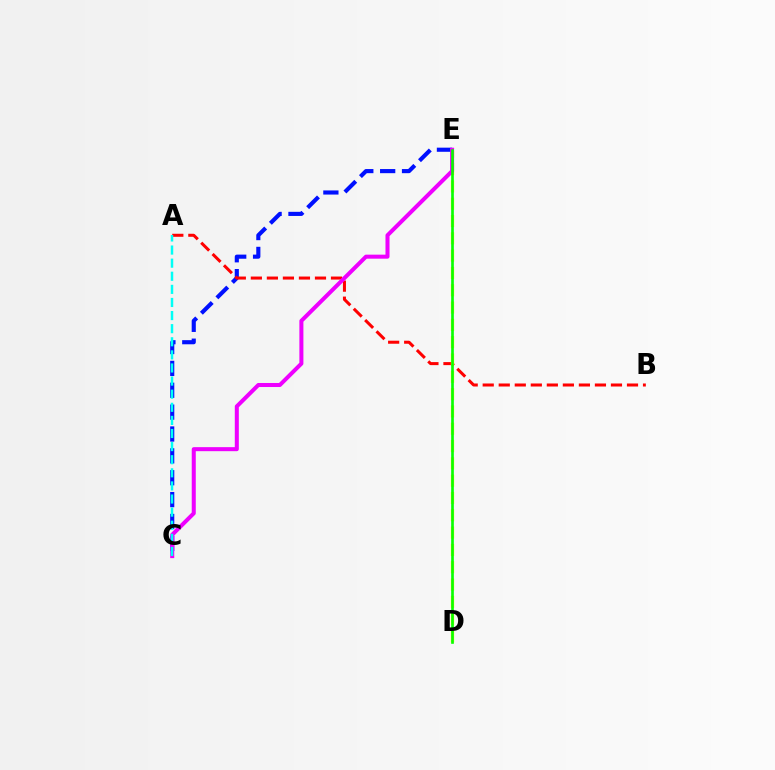{('C', 'E'): [{'color': '#0010ff', 'line_style': 'dashed', 'thickness': 2.97}, {'color': '#ee00ff', 'line_style': 'solid', 'thickness': 2.9}], ('A', 'B'): [{'color': '#ff0000', 'line_style': 'dashed', 'thickness': 2.18}], ('D', 'E'): [{'color': '#fcf500', 'line_style': 'dashed', 'thickness': 2.35}, {'color': '#08ff00', 'line_style': 'solid', 'thickness': 1.91}], ('A', 'C'): [{'color': '#00fff6', 'line_style': 'dashed', 'thickness': 1.78}]}